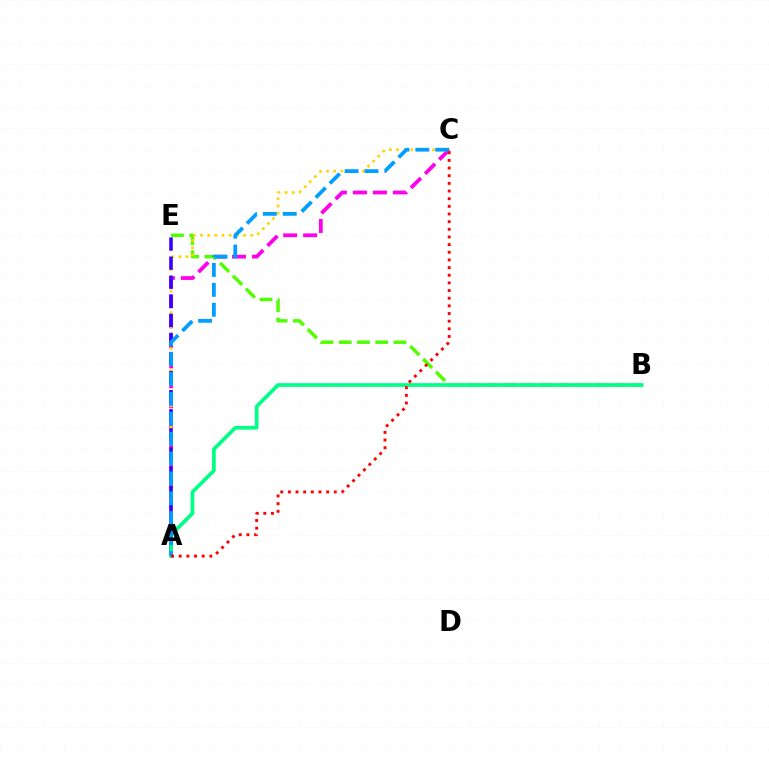{('A', 'C'): [{'color': '#ff00ed', 'line_style': 'dashed', 'thickness': 2.72}, {'color': '#ffd500', 'line_style': 'dotted', 'thickness': 1.95}, {'color': '#009eff', 'line_style': 'dashed', 'thickness': 2.7}, {'color': '#ff0000', 'line_style': 'dotted', 'thickness': 2.08}], ('B', 'E'): [{'color': '#4fff00', 'line_style': 'dashed', 'thickness': 2.48}], ('A', 'E'): [{'color': '#3700ff', 'line_style': 'dashed', 'thickness': 2.59}], ('A', 'B'): [{'color': '#00ff86', 'line_style': 'solid', 'thickness': 2.66}]}